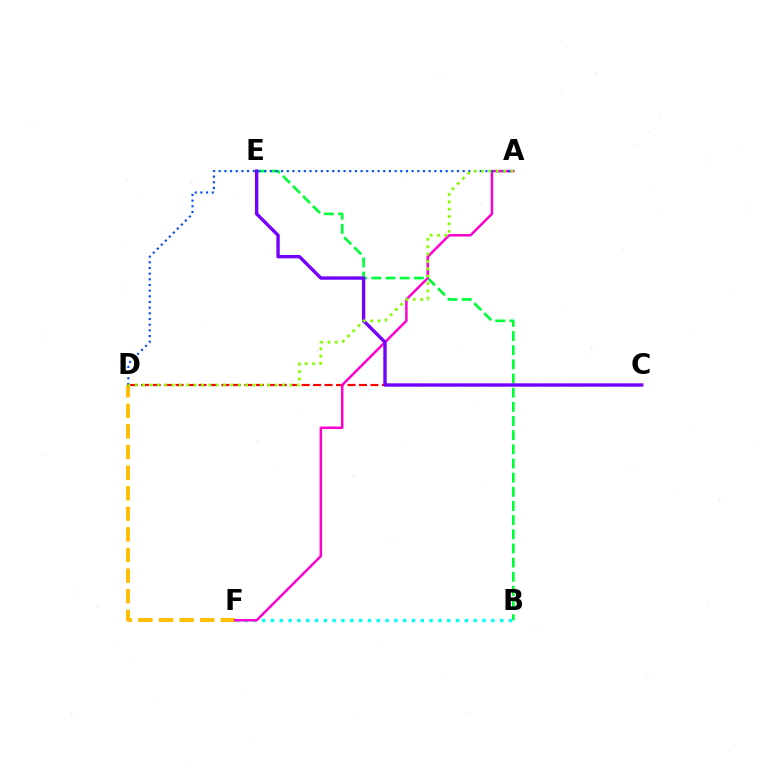{('D', 'F'): [{'color': '#ffbd00', 'line_style': 'dashed', 'thickness': 2.8}], ('C', 'D'): [{'color': '#ff0000', 'line_style': 'dashed', 'thickness': 1.56}], ('B', 'E'): [{'color': '#00ff39', 'line_style': 'dashed', 'thickness': 1.92}], ('B', 'F'): [{'color': '#00fff6', 'line_style': 'dotted', 'thickness': 2.4}], ('A', 'F'): [{'color': '#ff00cf', 'line_style': 'solid', 'thickness': 1.79}], ('C', 'E'): [{'color': '#7200ff', 'line_style': 'solid', 'thickness': 2.42}], ('A', 'D'): [{'color': '#004bff', 'line_style': 'dotted', 'thickness': 1.54}, {'color': '#84ff00', 'line_style': 'dotted', 'thickness': 2.0}]}